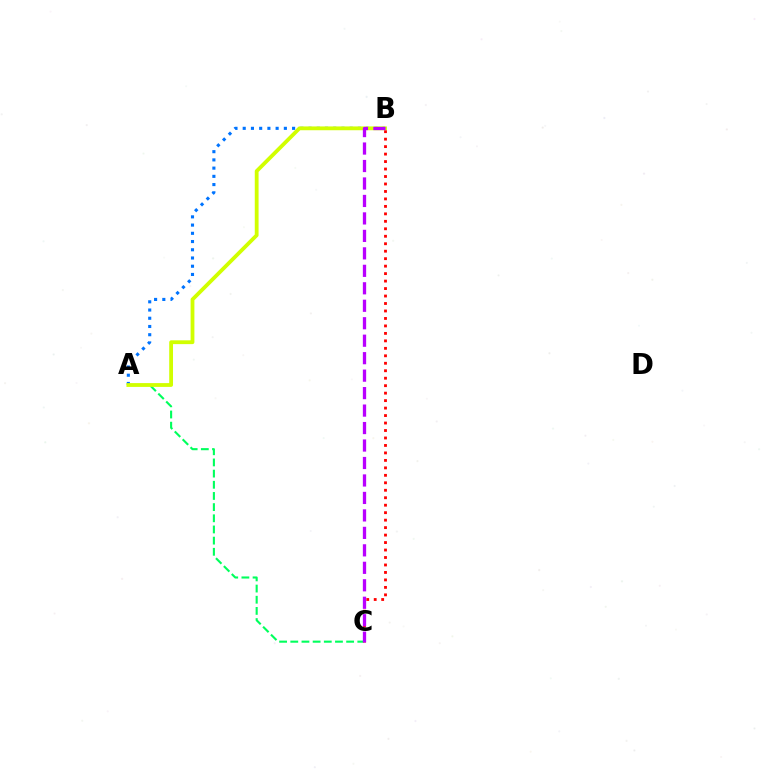{('A', 'B'): [{'color': '#0074ff', 'line_style': 'dotted', 'thickness': 2.24}, {'color': '#d1ff00', 'line_style': 'solid', 'thickness': 2.74}], ('A', 'C'): [{'color': '#00ff5c', 'line_style': 'dashed', 'thickness': 1.52}], ('B', 'C'): [{'color': '#ff0000', 'line_style': 'dotted', 'thickness': 2.03}, {'color': '#b900ff', 'line_style': 'dashed', 'thickness': 2.37}]}